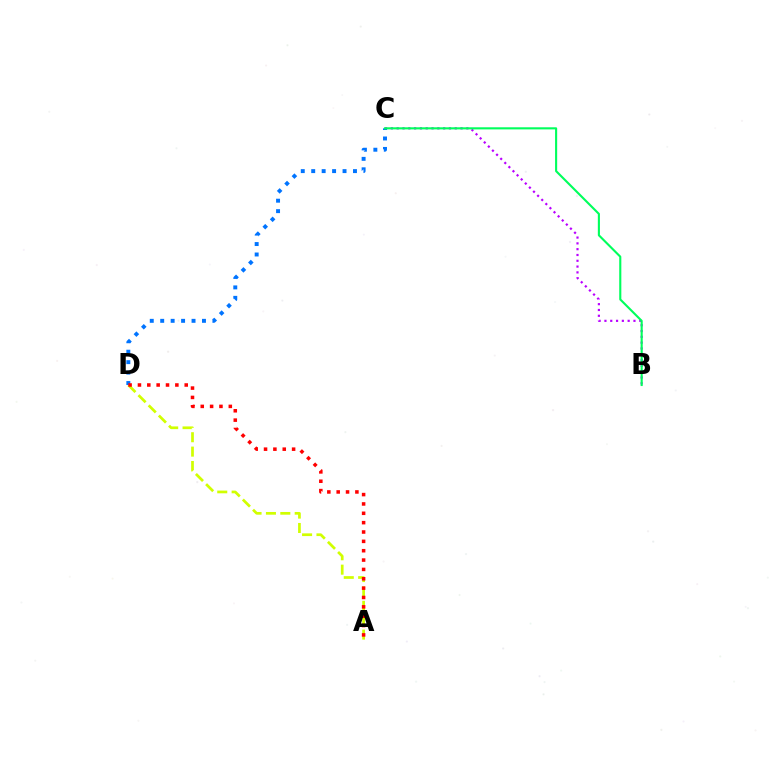{('B', 'C'): [{'color': '#b900ff', 'line_style': 'dotted', 'thickness': 1.58}, {'color': '#00ff5c', 'line_style': 'solid', 'thickness': 1.52}], ('A', 'D'): [{'color': '#d1ff00', 'line_style': 'dashed', 'thickness': 1.95}, {'color': '#ff0000', 'line_style': 'dotted', 'thickness': 2.54}], ('C', 'D'): [{'color': '#0074ff', 'line_style': 'dotted', 'thickness': 2.84}]}